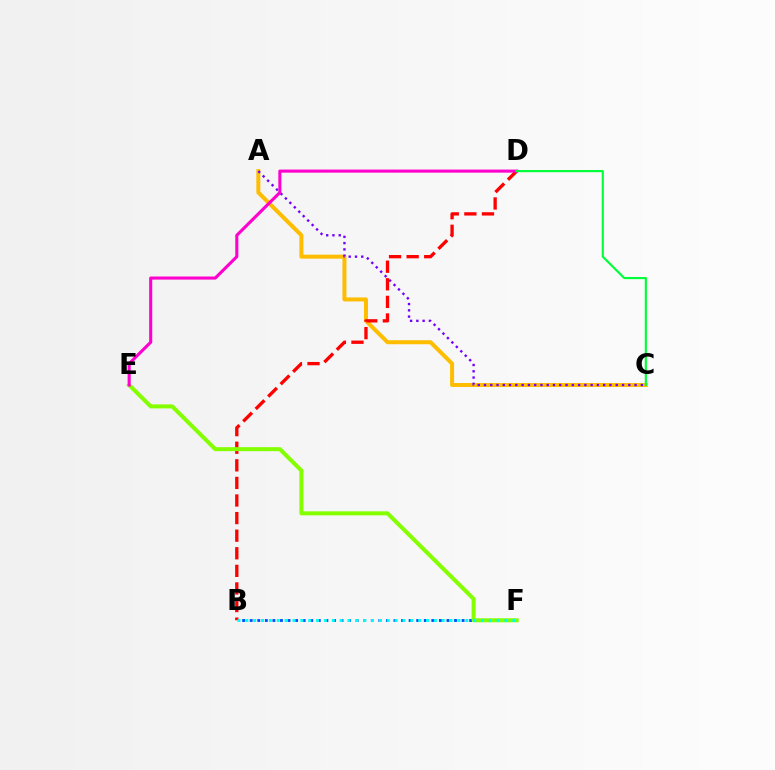{('A', 'C'): [{'color': '#ffbd00', 'line_style': 'solid', 'thickness': 2.88}, {'color': '#7200ff', 'line_style': 'dotted', 'thickness': 1.7}], ('B', 'D'): [{'color': '#ff0000', 'line_style': 'dashed', 'thickness': 2.39}], ('B', 'F'): [{'color': '#004bff', 'line_style': 'dotted', 'thickness': 2.06}, {'color': '#00fff6', 'line_style': 'dotted', 'thickness': 2.13}], ('E', 'F'): [{'color': '#84ff00', 'line_style': 'solid', 'thickness': 2.89}], ('D', 'E'): [{'color': '#ff00cf', 'line_style': 'solid', 'thickness': 2.22}], ('C', 'D'): [{'color': '#00ff39', 'line_style': 'solid', 'thickness': 1.56}]}